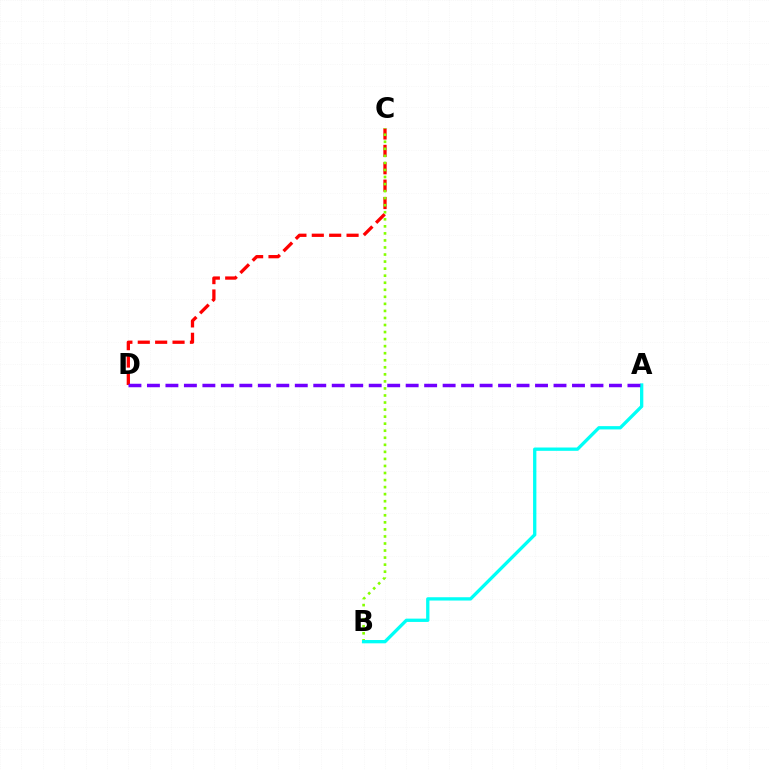{('C', 'D'): [{'color': '#ff0000', 'line_style': 'dashed', 'thickness': 2.36}], ('B', 'C'): [{'color': '#84ff00', 'line_style': 'dotted', 'thickness': 1.91}], ('A', 'B'): [{'color': '#00fff6', 'line_style': 'solid', 'thickness': 2.38}], ('A', 'D'): [{'color': '#7200ff', 'line_style': 'dashed', 'thickness': 2.51}]}